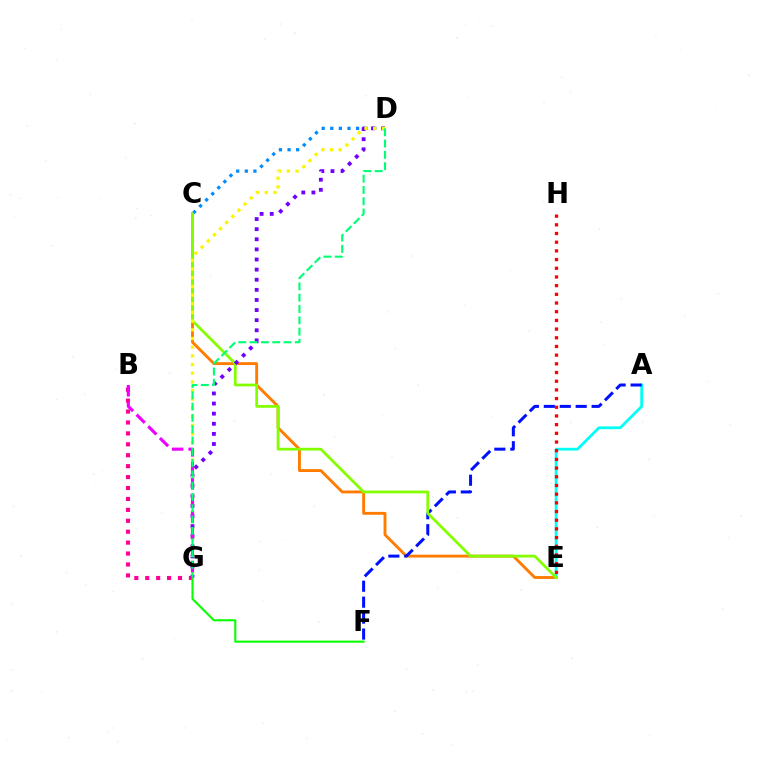{('C', 'E'): [{'color': '#ff7c00', 'line_style': 'solid', 'thickness': 2.07}, {'color': '#84ff00', 'line_style': 'solid', 'thickness': 1.98}], ('B', 'G'): [{'color': '#ff0094', 'line_style': 'dotted', 'thickness': 2.97}, {'color': '#ee00ff', 'line_style': 'dashed', 'thickness': 2.25}], ('A', 'E'): [{'color': '#00fff6', 'line_style': 'solid', 'thickness': 1.99}], ('C', 'D'): [{'color': '#008cff', 'line_style': 'dotted', 'thickness': 2.34}], ('A', 'F'): [{'color': '#0010ff', 'line_style': 'dashed', 'thickness': 2.17}], ('F', 'G'): [{'color': '#08ff00', 'line_style': 'solid', 'thickness': 1.51}], ('D', 'G'): [{'color': '#7200ff', 'line_style': 'dotted', 'thickness': 2.75}, {'color': '#fcf500', 'line_style': 'dotted', 'thickness': 2.36}, {'color': '#00ff74', 'line_style': 'dashed', 'thickness': 1.53}], ('E', 'H'): [{'color': '#ff0000', 'line_style': 'dotted', 'thickness': 2.36}]}